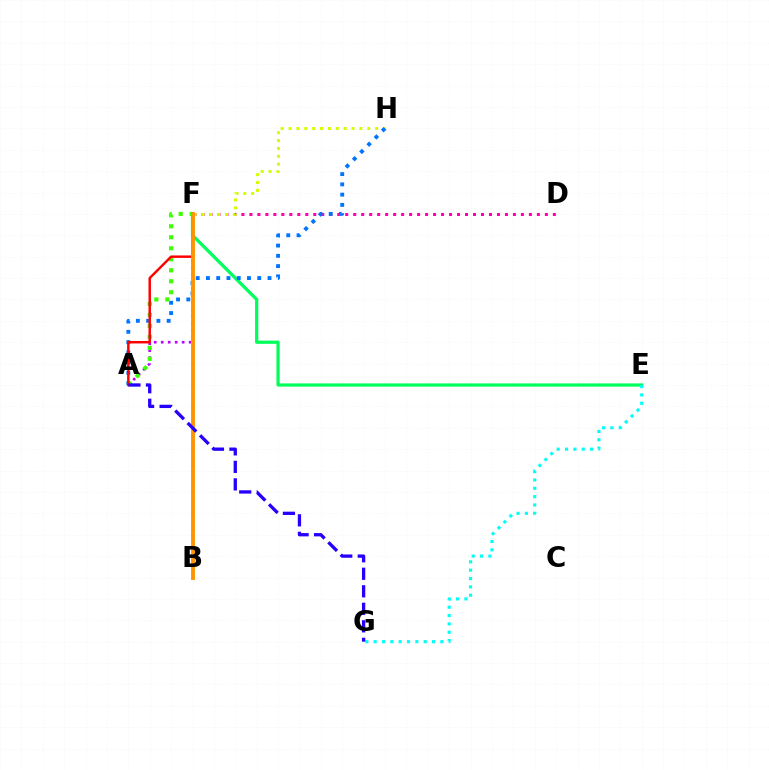{('D', 'F'): [{'color': '#ff00ac', 'line_style': 'dotted', 'thickness': 2.17}], ('F', 'H'): [{'color': '#d1ff00', 'line_style': 'dotted', 'thickness': 2.14}], ('E', 'F'): [{'color': '#00ff5c', 'line_style': 'solid', 'thickness': 2.33}], ('A', 'H'): [{'color': '#0074ff', 'line_style': 'dotted', 'thickness': 2.79}], ('A', 'F'): [{'color': '#b900ff', 'line_style': 'dotted', 'thickness': 1.9}, {'color': '#3dff00', 'line_style': 'dotted', 'thickness': 2.99}, {'color': '#ff0000', 'line_style': 'solid', 'thickness': 1.77}], ('E', 'G'): [{'color': '#00fff6', 'line_style': 'dotted', 'thickness': 2.27}], ('B', 'F'): [{'color': '#ff9400', 'line_style': 'solid', 'thickness': 2.78}], ('A', 'G'): [{'color': '#2500ff', 'line_style': 'dashed', 'thickness': 2.38}]}